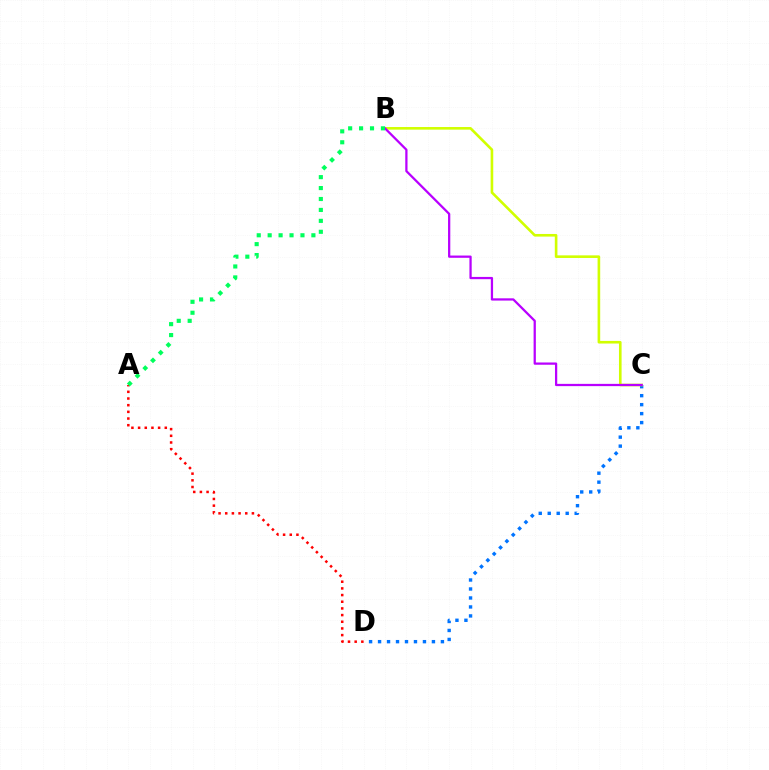{('C', 'D'): [{'color': '#0074ff', 'line_style': 'dotted', 'thickness': 2.44}], ('A', 'D'): [{'color': '#ff0000', 'line_style': 'dotted', 'thickness': 1.81}], ('B', 'C'): [{'color': '#d1ff00', 'line_style': 'solid', 'thickness': 1.89}, {'color': '#b900ff', 'line_style': 'solid', 'thickness': 1.63}], ('A', 'B'): [{'color': '#00ff5c', 'line_style': 'dotted', 'thickness': 2.97}]}